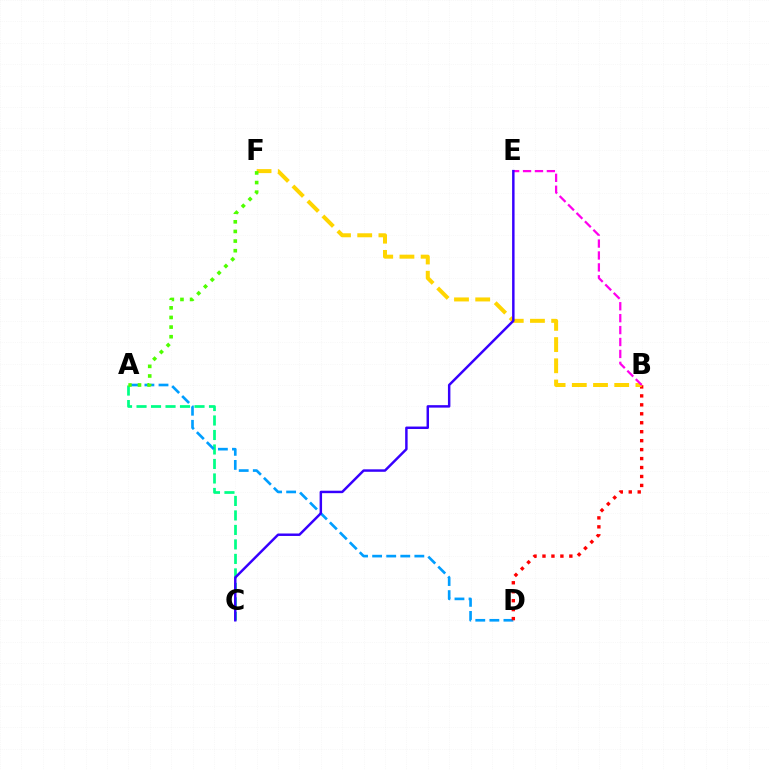{('A', 'C'): [{'color': '#00ff86', 'line_style': 'dashed', 'thickness': 1.97}], ('A', 'D'): [{'color': '#009eff', 'line_style': 'dashed', 'thickness': 1.91}], ('B', 'D'): [{'color': '#ff0000', 'line_style': 'dotted', 'thickness': 2.43}], ('B', 'F'): [{'color': '#ffd500', 'line_style': 'dashed', 'thickness': 2.88}], ('A', 'F'): [{'color': '#4fff00', 'line_style': 'dotted', 'thickness': 2.62}], ('B', 'E'): [{'color': '#ff00ed', 'line_style': 'dashed', 'thickness': 1.62}], ('C', 'E'): [{'color': '#3700ff', 'line_style': 'solid', 'thickness': 1.77}]}